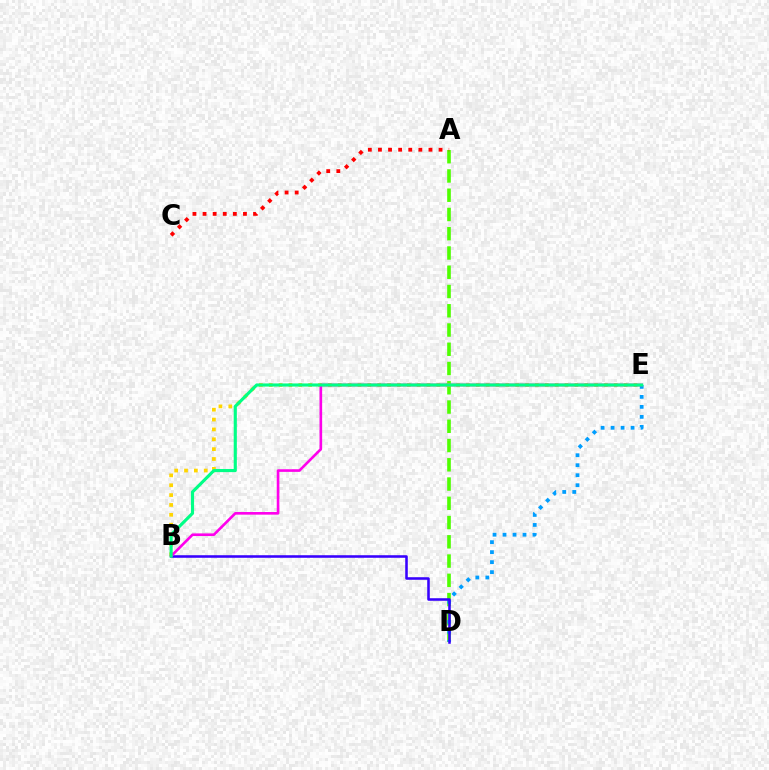{('A', 'D'): [{'color': '#4fff00', 'line_style': 'dashed', 'thickness': 2.62}], ('B', 'E'): [{'color': '#ffd500', 'line_style': 'dotted', 'thickness': 2.68}, {'color': '#ff00ed', 'line_style': 'solid', 'thickness': 1.9}, {'color': '#00ff86', 'line_style': 'solid', 'thickness': 2.26}], ('D', 'E'): [{'color': '#009eff', 'line_style': 'dotted', 'thickness': 2.72}], ('A', 'C'): [{'color': '#ff0000', 'line_style': 'dotted', 'thickness': 2.74}], ('B', 'D'): [{'color': '#3700ff', 'line_style': 'solid', 'thickness': 1.84}]}